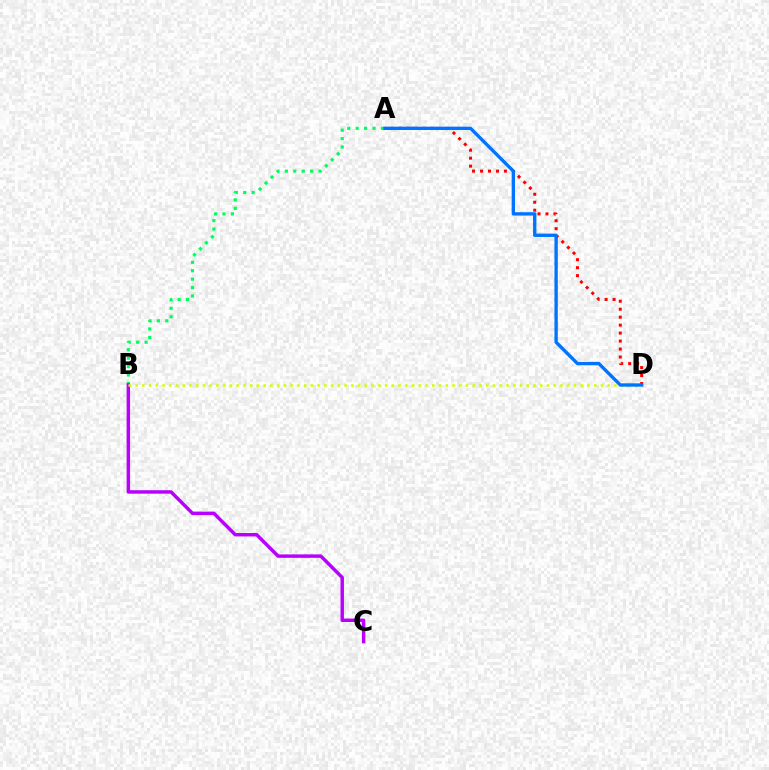{('A', 'D'): [{'color': '#ff0000', 'line_style': 'dotted', 'thickness': 2.17}, {'color': '#0074ff', 'line_style': 'solid', 'thickness': 2.41}], ('A', 'B'): [{'color': '#00ff5c', 'line_style': 'dotted', 'thickness': 2.29}], ('B', 'C'): [{'color': '#b900ff', 'line_style': 'solid', 'thickness': 2.48}], ('B', 'D'): [{'color': '#d1ff00', 'line_style': 'dotted', 'thickness': 1.83}]}